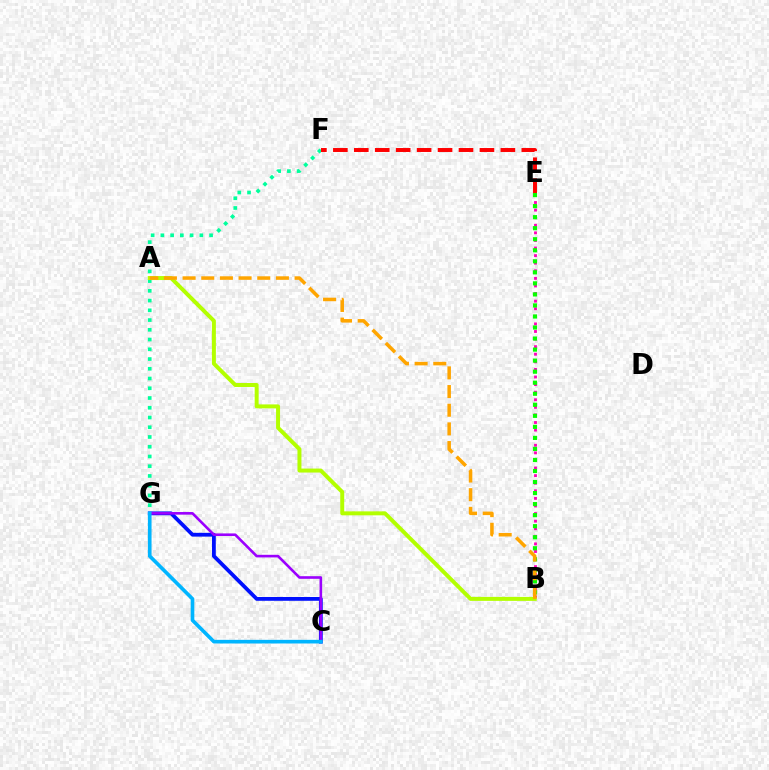{('B', 'E'): [{'color': '#ff00bd', 'line_style': 'dotted', 'thickness': 2.06}, {'color': '#08ff00', 'line_style': 'dotted', 'thickness': 3.0}], ('F', 'G'): [{'color': '#00ff9d', 'line_style': 'dotted', 'thickness': 2.65}], ('E', 'F'): [{'color': '#ff0000', 'line_style': 'dashed', 'thickness': 2.84}], ('A', 'B'): [{'color': '#b3ff00', 'line_style': 'solid', 'thickness': 2.86}, {'color': '#ffa500', 'line_style': 'dashed', 'thickness': 2.54}], ('C', 'G'): [{'color': '#0010ff', 'line_style': 'solid', 'thickness': 2.73}, {'color': '#9b00ff', 'line_style': 'solid', 'thickness': 1.88}, {'color': '#00b5ff', 'line_style': 'solid', 'thickness': 2.62}]}